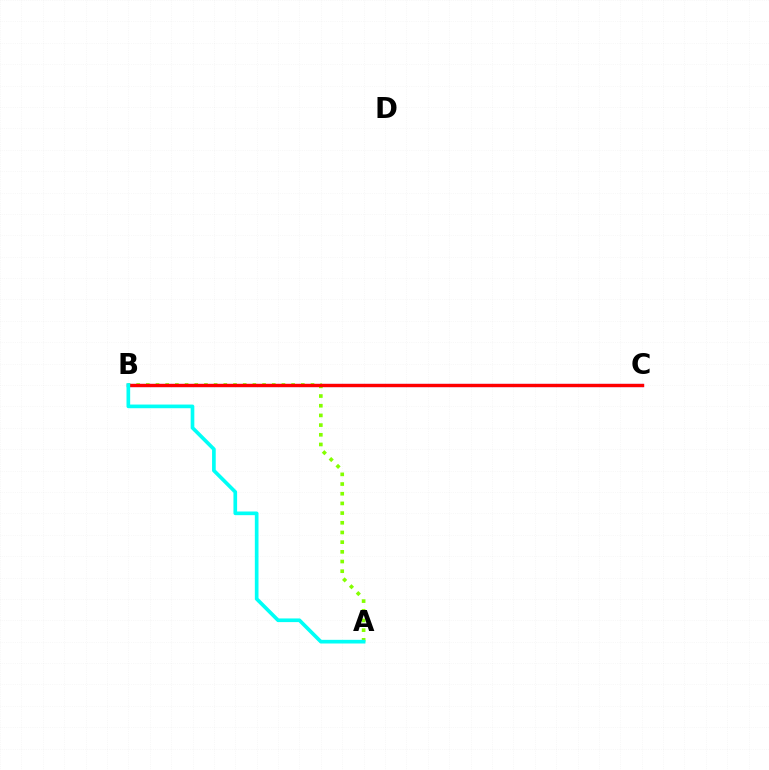{('B', 'C'): [{'color': '#7200ff', 'line_style': 'solid', 'thickness': 2.26}, {'color': '#ff0000', 'line_style': 'solid', 'thickness': 2.4}], ('A', 'B'): [{'color': '#84ff00', 'line_style': 'dotted', 'thickness': 2.63}, {'color': '#00fff6', 'line_style': 'solid', 'thickness': 2.64}]}